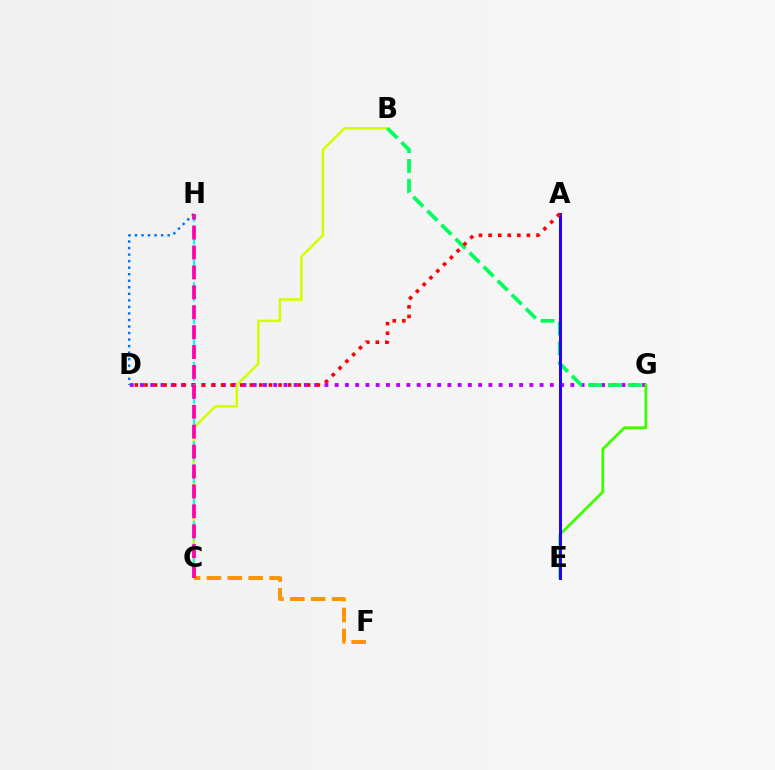{('D', 'G'): [{'color': '#b900ff', 'line_style': 'dotted', 'thickness': 2.78}], ('B', 'C'): [{'color': '#d1ff00', 'line_style': 'solid', 'thickness': 1.8}], ('B', 'G'): [{'color': '#00ff5c', 'line_style': 'dashed', 'thickness': 2.69}], ('E', 'G'): [{'color': '#3dff00', 'line_style': 'solid', 'thickness': 2.0}], ('A', 'E'): [{'color': '#2500ff', 'line_style': 'solid', 'thickness': 2.16}], ('A', 'D'): [{'color': '#ff0000', 'line_style': 'dotted', 'thickness': 2.6}], ('C', 'F'): [{'color': '#ff9400', 'line_style': 'dashed', 'thickness': 2.84}], ('C', 'H'): [{'color': '#00fff6', 'line_style': 'dashed', 'thickness': 1.54}, {'color': '#ff00ac', 'line_style': 'dashed', 'thickness': 2.7}], ('D', 'H'): [{'color': '#0074ff', 'line_style': 'dotted', 'thickness': 1.78}]}